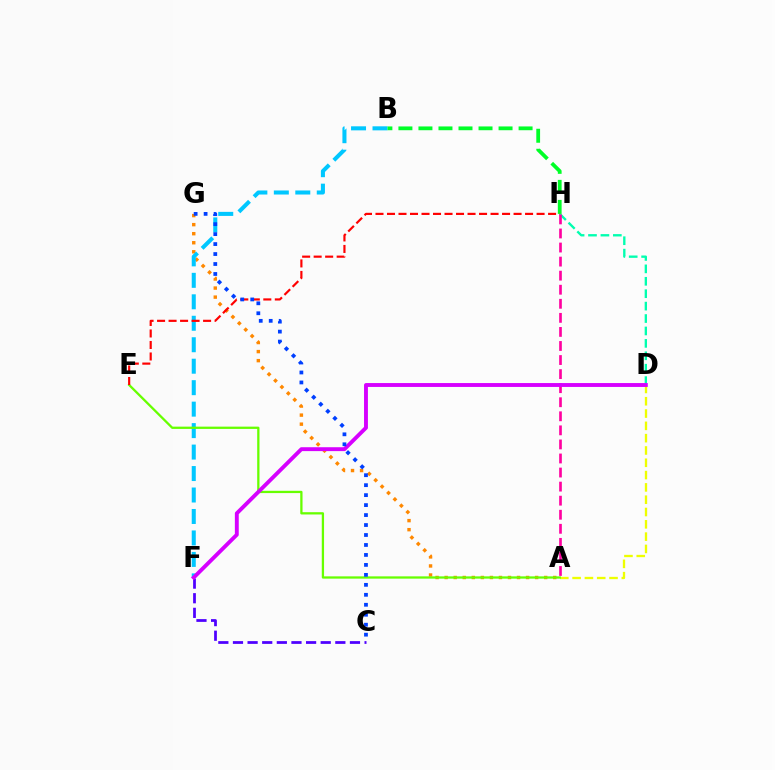{('A', 'G'): [{'color': '#ff8800', 'line_style': 'dotted', 'thickness': 2.46}], ('C', 'F'): [{'color': '#4f00ff', 'line_style': 'dashed', 'thickness': 1.99}], ('A', 'D'): [{'color': '#eeff00', 'line_style': 'dashed', 'thickness': 1.67}], ('D', 'H'): [{'color': '#00ffaf', 'line_style': 'dashed', 'thickness': 1.69}], ('B', 'F'): [{'color': '#00c7ff', 'line_style': 'dashed', 'thickness': 2.92}], ('B', 'H'): [{'color': '#00ff27', 'line_style': 'dashed', 'thickness': 2.72}], ('A', 'E'): [{'color': '#66ff00', 'line_style': 'solid', 'thickness': 1.64}], ('E', 'H'): [{'color': '#ff0000', 'line_style': 'dashed', 'thickness': 1.56}], ('A', 'H'): [{'color': '#ff00a0', 'line_style': 'dashed', 'thickness': 1.91}], ('D', 'F'): [{'color': '#d600ff', 'line_style': 'solid', 'thickness': 2.8}], ('C', 'G'): [{'color': '#003fff', 'line_style': 'dotted', 'thickness': 2.71}]}